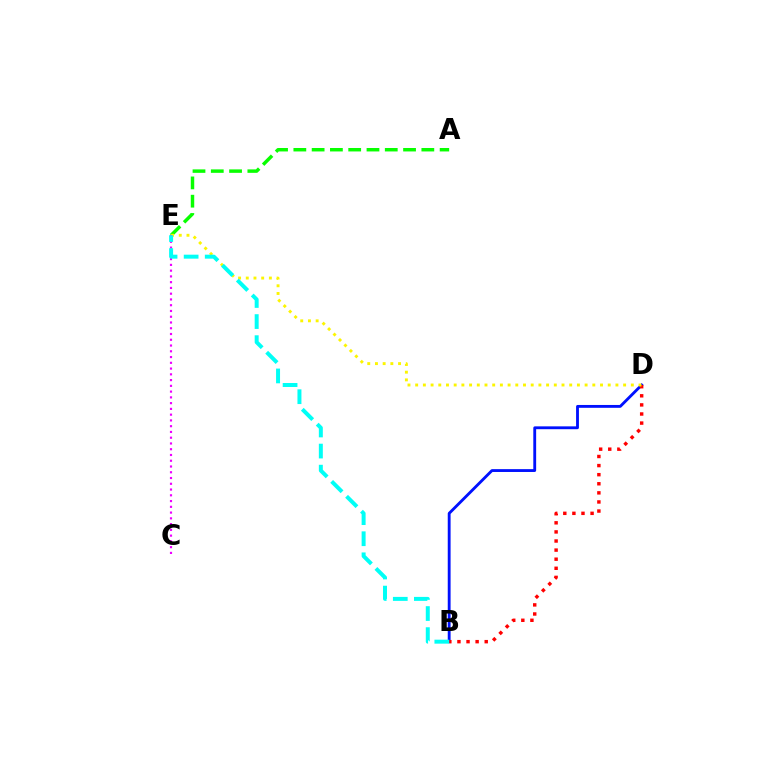{('B', 'D'): [{'color': '#0010ff', 'line_style': 'solid', 'thickness': 2.05}, {'color': '#ff0000', 'line_style': 'dotted', 'thickness': 2.47}], ('A', 'E'): [{'color': '#08ff00', 'line_style': 'dashed', 'thickness': 2.48}], ('D', 'E'): [{'color': '#fcf500', 'line_style': 'dotted', 'thickness': 2.09}], ('C', 'E'): [{'color': '#ee00ff', 'line_style': 'dotted', 'thickness': 1.57}], ('B', 'E'): [{'color': '#00fff6', 'line_style': 'dashed', 'thickness': 2.86}]}